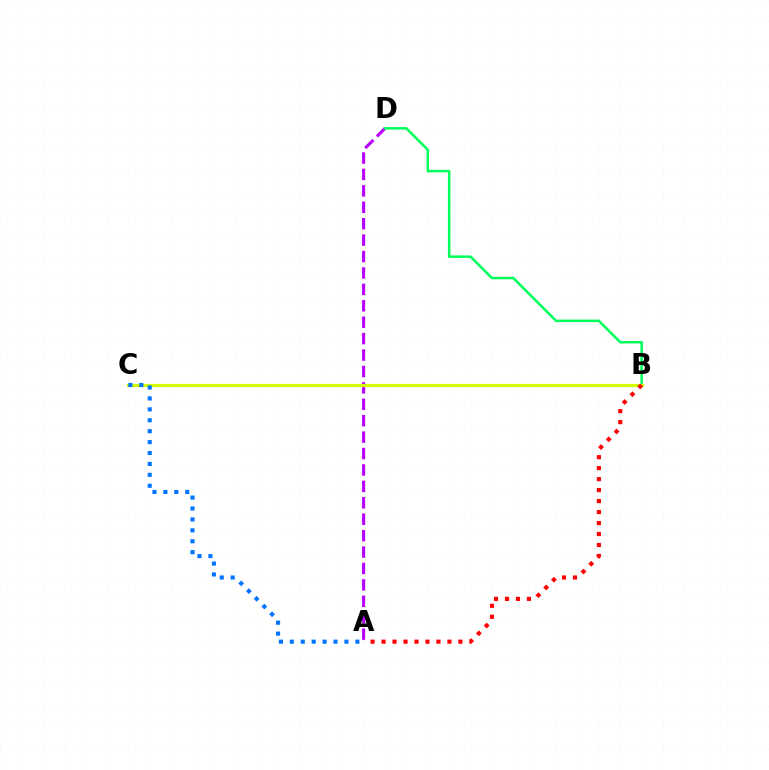{('A', 'D'): [{'color': '#b900ff', 'line_style': 'dashed', 'thickness': 2.23}], ('B', 'D'): [{'color': '#00ff5c', 'line_style': 'solid', 'thickness': 1.82}], ('B', 'C'): [{'color': '#d1ff00', 'line_style': 'solid', 'thickness': 2.29}], ('A', 'B'): [{'color': '#ff0000', 'line_style': 'dotted', 'thickness': 2.98}], ('A', 'C'): [{'color': '#0074ff', 'line_style': 'dotted', 'thickness': 2.97}]}